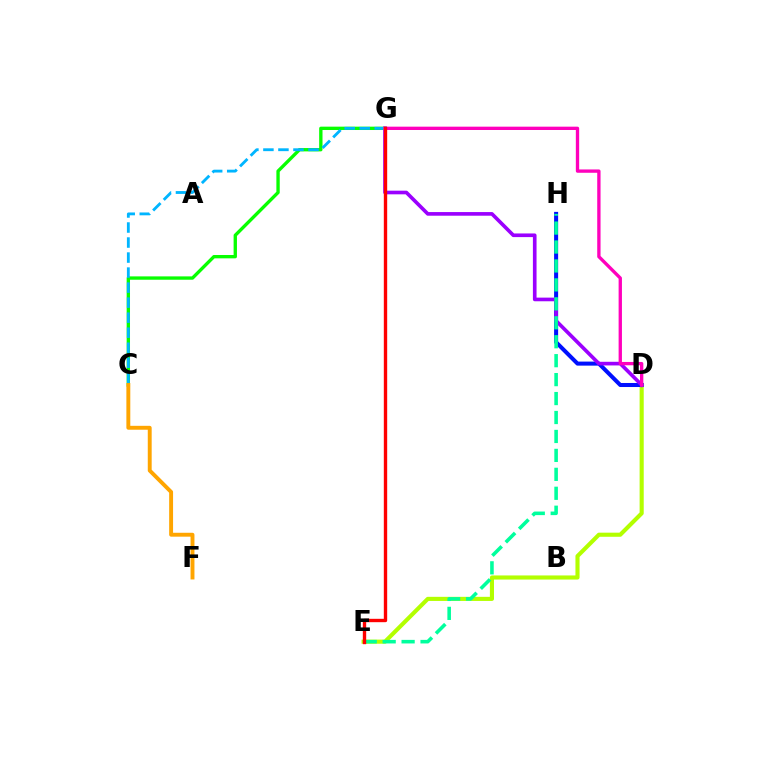{('D', 'E'): [{'color': '#b3ff00', 'line_style': 'solid', 'thickness': 2.96}], ('C', 'G'): [{'color': '#08ff00', 'line_style': 'solid', 'thickness': 2.41}, {'color': '#00b5ff', 'line_style': 'dashed', 'thickness': 2.04}], ('C', 'F'): [{'color': '#ffa500', 'line_style': 'solid', 'thickness': 2.81}], ('D', 'H'): [{'color': '#0010ff', 'line_style': 'solid', 'thickness': 2.91}], ('D', 'G'): [{'color': '#9b00ff', 'line_style': 'solid', 'thickness': 2.63}, {'color': '#ff00bd', 'line_style': 'solid', 'thickness': 2.4}], ('E', 'H'): [{'color': '#00ff9d', 'line_style': 'dashed', 'thickness': 2.57}], ('E', 'G'): [{'color': '#ff0000', 'line_style': 'solid', 'thickness': 2.43}]}